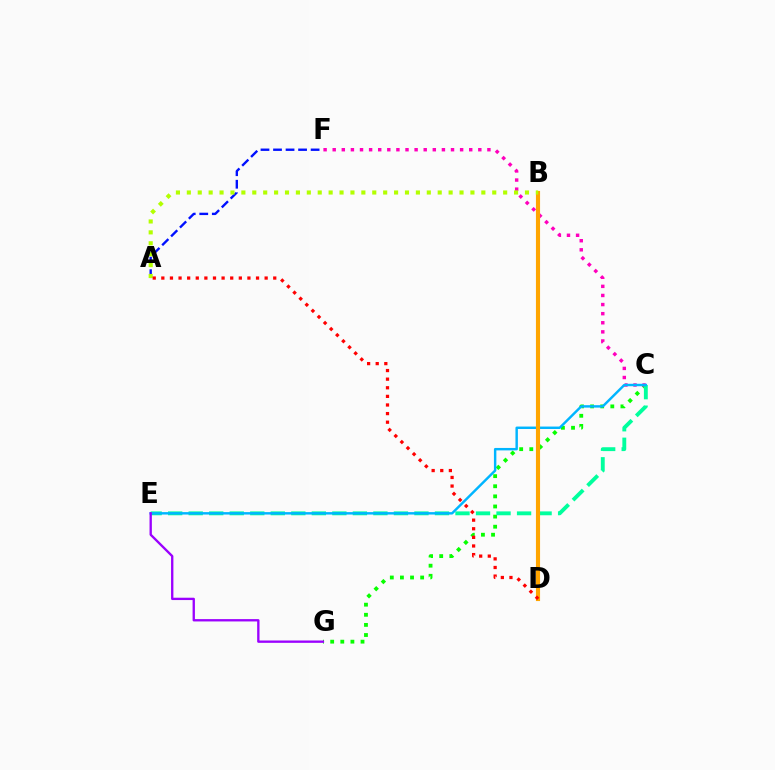{('C', 'G'): [{'color': '#08ff00', 'line_style': 'dotted', 'thickness': 2.75}], ('A', 'F'): [{'color': '#0010ff', 'line_style': 'dashed', 'thickness': 1.7}], ('C', 'F'): [{'color': '#ff00bd', 'line_style': 'dotted', 'thickness': 2.47}], ('C', 'E'): [{'color': '#00ff9d', 'line_style': 'dashed', 'thickness': 2.79}, {'color': '#00b5ff', 'line_style': 'solid', 'thickness': 1.76}], ('E', 'G'): [{'color': '#9b00ff', 'line_style': 'solid', 'thickness': 1.68}], ('B', 'D'): [{'color': '#ffa500', 'line_style': 'solid', 'thickness': 2.97}], ('A', 'B'): [{'color': '#b3ff00', 'line_style': 'dotted', 'thickness': 2.96}], ('A', 'D'): [{'color': '#ff0000', 'line_style': 'dotted', 'thickness': 2.34}]}